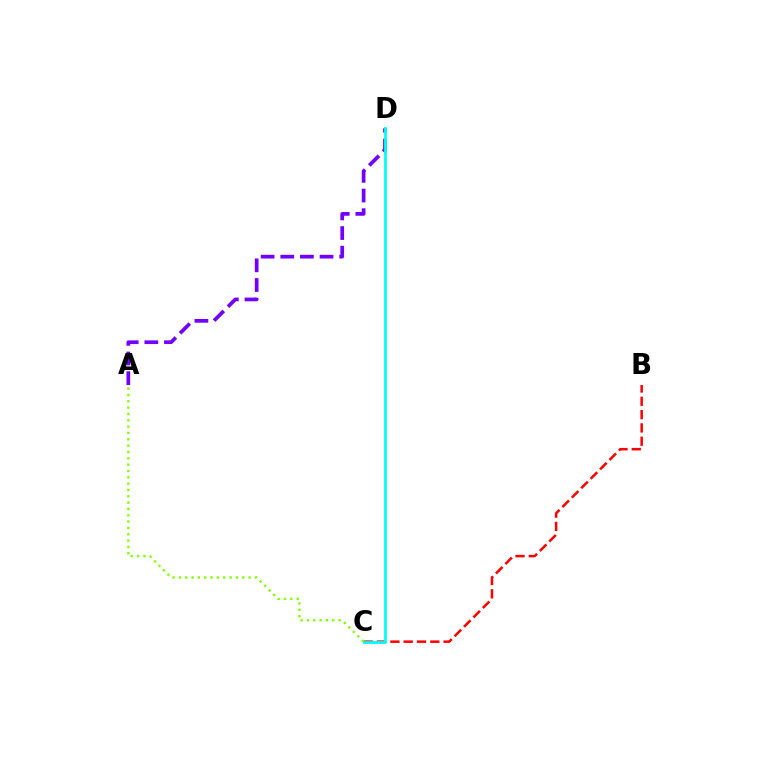{('B', 'C'): [{'color': '#ff0000', 'line_style': 'dashed', 'thickness': 1.81}], ('A', 'C'): [{'color': '#84ff00', 'line_style': 'dotted', 'thickness': 1.72}], ('A', 'D'): [{'color': '#7200ff', 'line_style': 'dashed', 'thickness': 2.67}], ('C', 'D'): [{'color': '#00fff6', 'line_style': 'solid', 'thickness': 2.01}]}